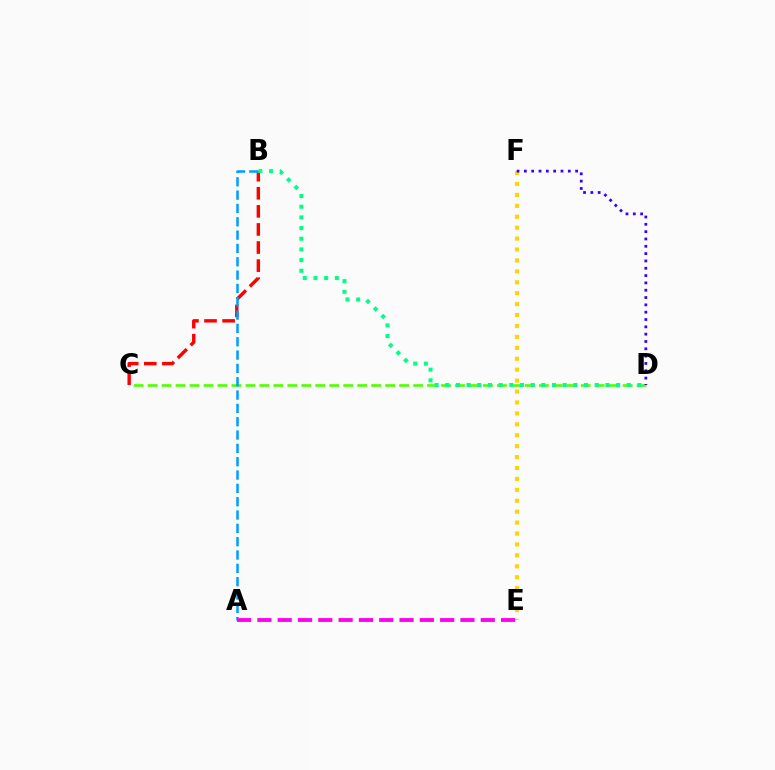{('B', 'C'): [{'color': '#ff0000', 'line_style': 'dashed', 'thickness': 2.46}], ('C', 'D'): [{'color': '#4fff00', 'line_style': 'dashed', 'thickness': 1.9}], ('E', 'F'): [{'color': '#ffd500', 'line_style': 'dotted', 'thickness': 2.97}], ('A', 'B'): [{'color': '#009eff', 'line_style': 'dashed', 'thickness': 1.81}], ('D', 'F'): [{'color': '#3700ff', 'line_style': 'dotted', 'thickness': 1.99}], ('B', 'D'): [{'color': '#00ff86', 'line_style': 'dotted', 'thickness': 2.9}], ('A', 'E'): [{'color': '#ff00ed', 'line_style': 'dashed', 'thickness': 2.76}]}